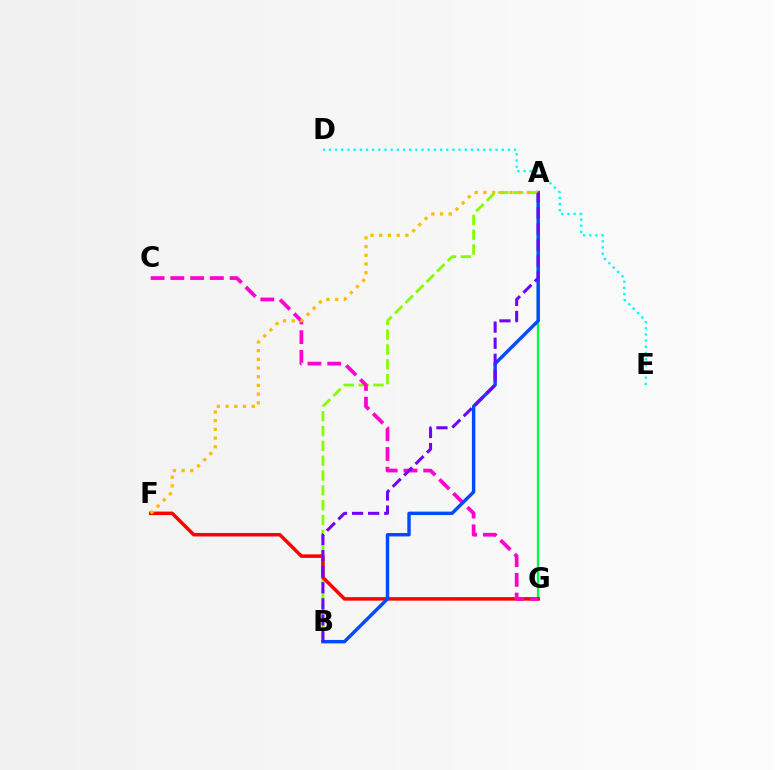{('A', 'G'): [{'color': '#00ff39', 'line_style': 'solid', 'thickness': 1.63}], ('A', 'B'): [{'color': '#84ff00', 'line_style': 'dashed', 'thickness': 2.02}, {'color': '#004bff', 'line_style': 'solid', 'thickness': 2.47}, {'color': '#7200ff', 'line_style': 'dashed', 'thickness': 2.19}], ('D', 'E'): [{'color': '#00fff6', 'line_style': 'dotted', 'thickness': 1.68}], ('F', 'G'): [{'color': '#ff0000', 'line_style': 'solid', 'thickness': 2.52}], ('C', 'G'): [{'color': '#ff00cf', 'line_style': 'dashed', 'thickness': 2.68}], ('A', 'F'): [{'color': '#ffbd00', 'line_style': 'dotted', 'thickness': 2.36}]}